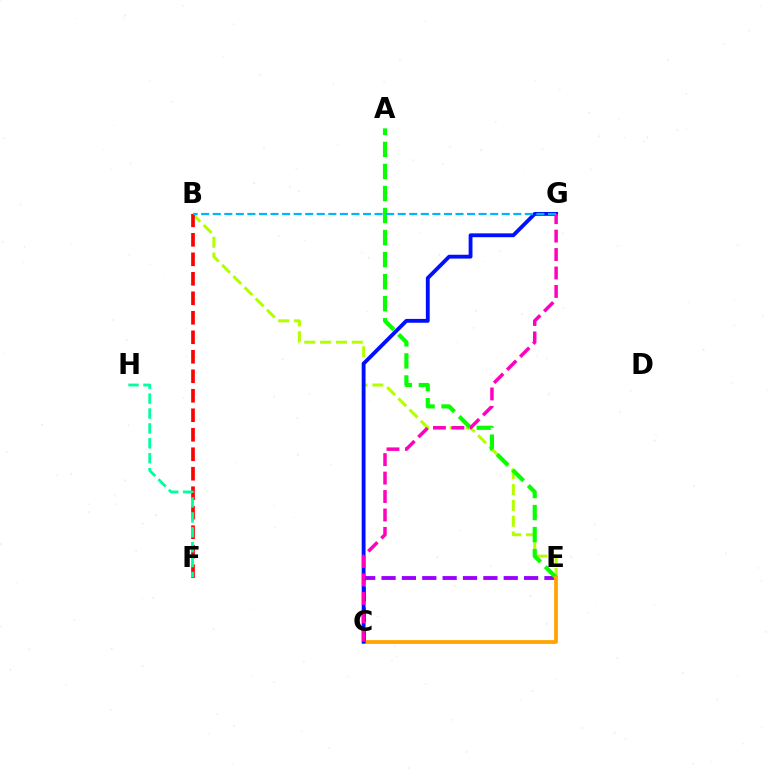{('C', 'E'): [{'color': '#9b00ff', 'line_style': 'dashed', 'thickness': 2.77}, {'color': '#ffa500', 'line_style': 'solid', 'thickness': 2.72}], ('B', 'E'): [{'color': '#b3ff00', 'line_style': 'dashed', 'thickness': 2.15}], ('B', 'F'): [{'color': '#ff0000', 'line_style': 'dashed', 'thickness': 2.65}], ('A', 'E'): [{'color': '#08ff00', 'line_style': 'dashed', 'thickness': 2.99}], ('F', 'H'): [{'color': '#00ff9d', 'line_style': 'dashed', 'thickness': 2.02}], ('C', 'G'): [{'color': '#0010ff', 'line_style': 'solid', 'thickness': 2.77}, {'color': '#ff00bd', 'line_style': 'dashed', 'thickness': 2.51}], ('B', 'G'): [{'color': '#00b5ff', 'line_style': 'dashed', 'thickness': 1.57}]}